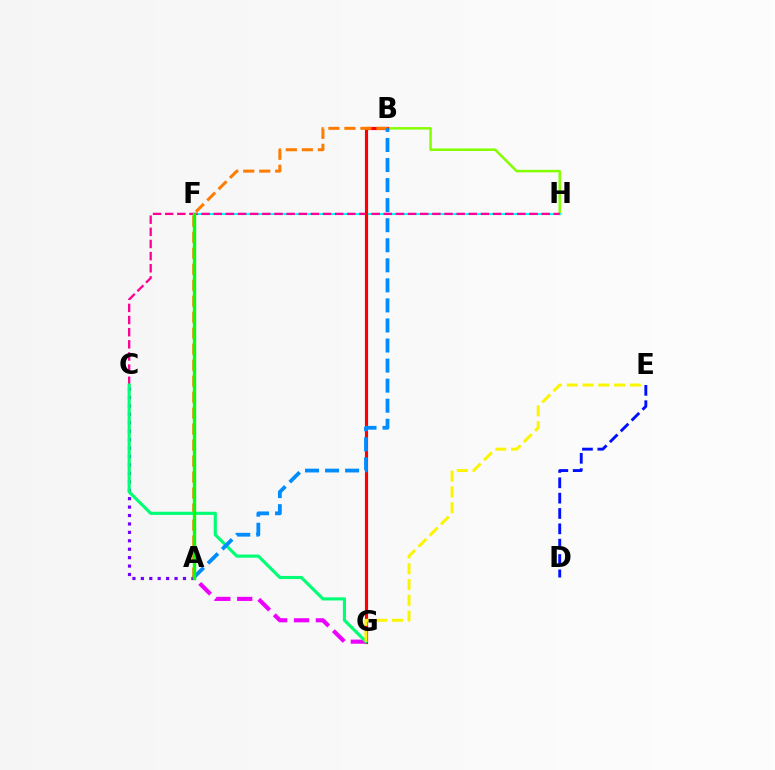{('A', 'G'): [{'color': '#ee00ff', 'line_style': 'dashed', 'thickness': 2.97}], ('B', 'H'): [{'color': '#84ff00', 'line_style': 'solid', 'thickness': 1.81}], ('A', 'C'): [{'color': '#7200ff', 'line_style': 'dotted', 'thickness': 2.29}], ('F', 'H'): [{'color': '#00fff6', 'line_style': 'solid', 'thickness': 1.5}], ('C', 'H'): [{'color': '#ff0094', 'line_style': 'dashed', 'thickness': 1.65}], ('B', 'G'): [{'color': '#ff0000', 'line_style': 'solid', 'thickness': 2.27}], ('A', 'B'): [{'color': '#ff7c00', 'line_style': 'dashed', 'thickness': 2.17}, {'color': '#008cff', 'line_style': 'dashed', 'thickness': 2.72}], ('C', 'G'): [{'color': '#00ff74', 'line_style': 'solid', 'thickness': 2.26}], ('A', 'F'): [{'color': '#08ff00', 'line_style': 'solid', 'thickness': 2.41}], ('E', 'G'): [{'color': '#fcf500', 'line_style': 'dashed', 'thickness': 2.14}], ('D', 'E'): [{'color': '#0010ff', 'line_style': 'dashed', 'thickness': 2.08}]}